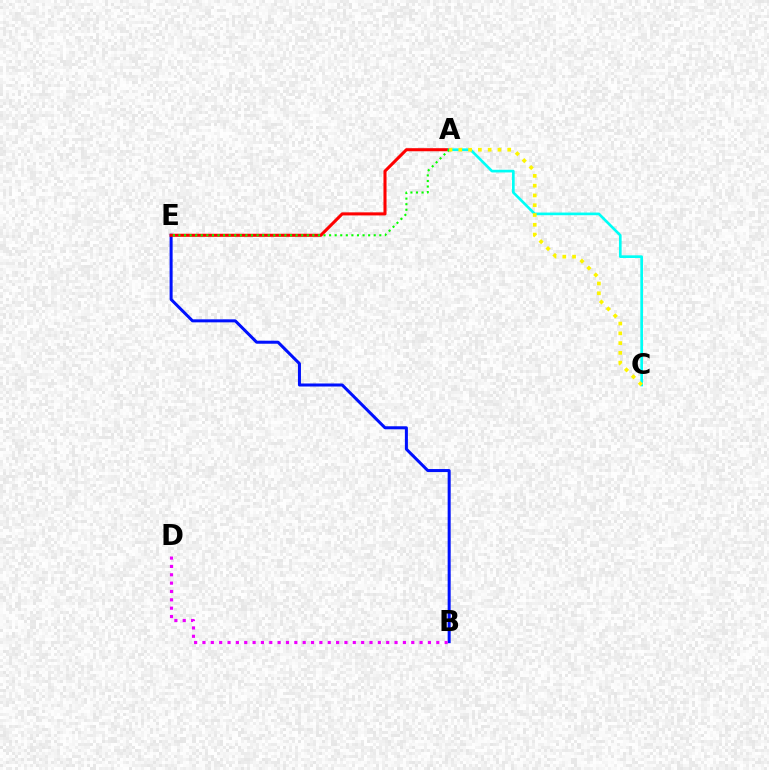{('B', 'E'): [{'color': '#0010ff', 'line_style': 'solid', 'thickness': 2.17}], ('A', 'E'): [{'color': '#ff0000', 'line_style': 'solid', 'thickness': 2.2}, {'color': '#08ff00', 'line_style': 'dotted', 'thickness': 1.52}], ('A', 'C'): [{'color': '#00fff6', 'line_style': 'solid', 'thickness': 1.92}, {'color': '#fcf500', 'line_style': 'dotted', 'thickness': 2.66}], ('B', 'D'): [{'color': '#ee00ff', 'line_style': 'dotted', 'thickness': 2.27}]}